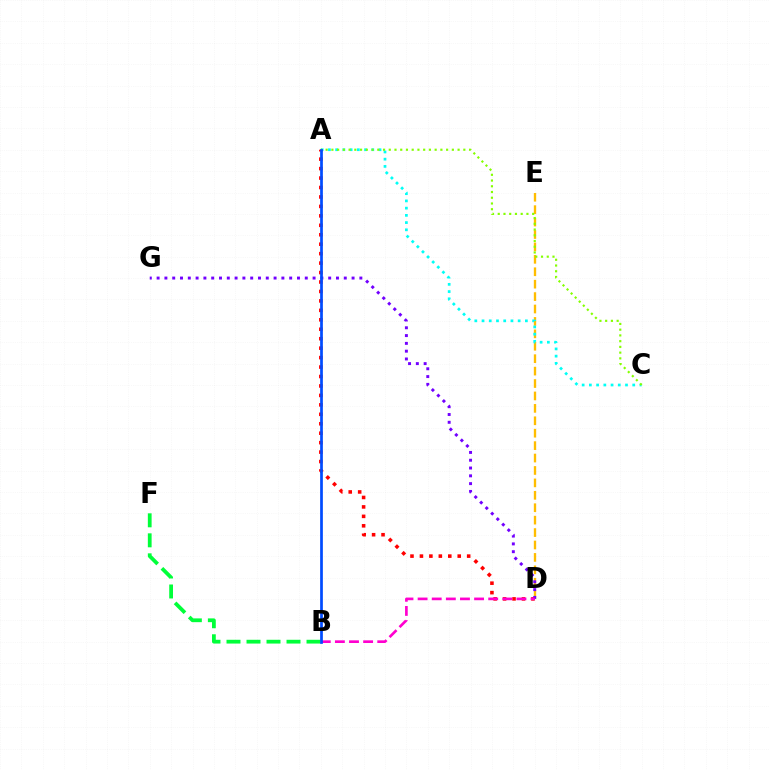{('D', 'E'): [{'color': '#ffbd00', 'line_style': 'dashed', 'thickness': 1.69}], ('A', 'C'): [{'color': '#00fff6', 'line_style': 'dotted', 'thickness': 1.96}, {'color': '#84ff00', 'line_style': 'dotted', 'thickness': 1.56}], ('B', 'F'): [{'color': '#00ff39', 'line_style': 'dashed', 'thickness': 2.72}], ('A', 'D'): [{'color': '#ff0000', 'line_style': 'dotted', 'thickness': 2.57}], ('D', 'G'): [{'color': '#7200ff', 'line_style': 'dotted', 'thickness': 2.12}], ('B', 'D'): [{'color': '#ff00cf', 'line_style': 'dashed', 'thickness': 1.92}], ('A', 'B'): [{'color': '#004bff', 'line_style': 'solid', 'thickness': 1.96}]}